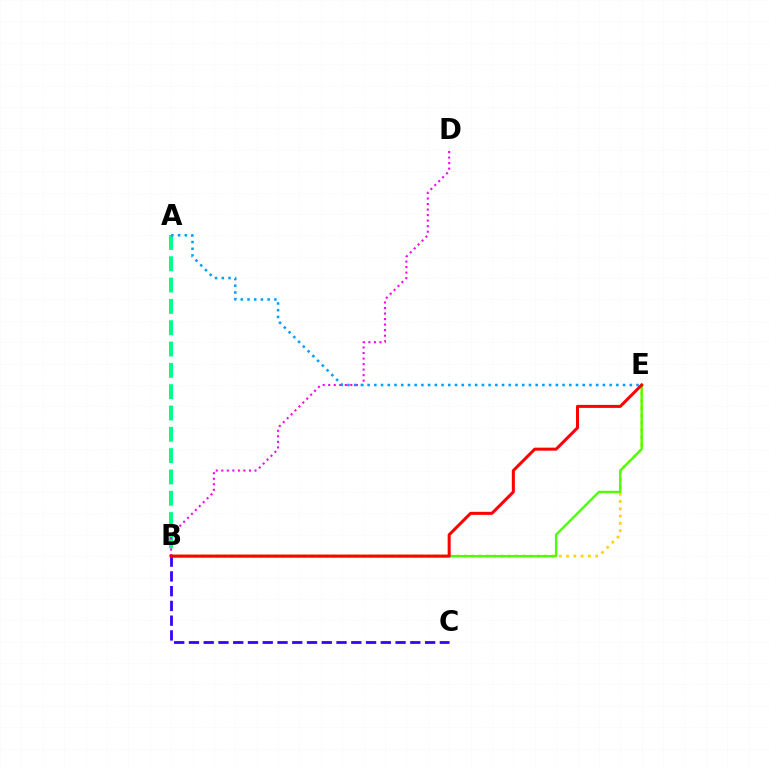{('B', 'E'): [{'color': '#ffd500', 'line_style': 'dotted', 'thickness': 1.98}, {'color': '#4fff00', 'line_style': 'solid', 'thickness': 1.72}, {'color': '#ff0000', 'line_style': 'solid', 'thickness': 2.18}], ('A', 'B'): [{'color': '#00ff86', 'line_style': 'dashed', 'thickness': 2.9}], ('B', 'D'): [{'color': '#ff00ed', 'line_style': 'dotted', 'thickness': 1.5}], ('A', 'E'): [{'color': '#009eff', 'line_style': 'dotted', 'thickness': 1.83}], ('B', 'C'): [{'color': '#3700ff', 'line_style': 'dashed', 'thickness': 2.0}]}